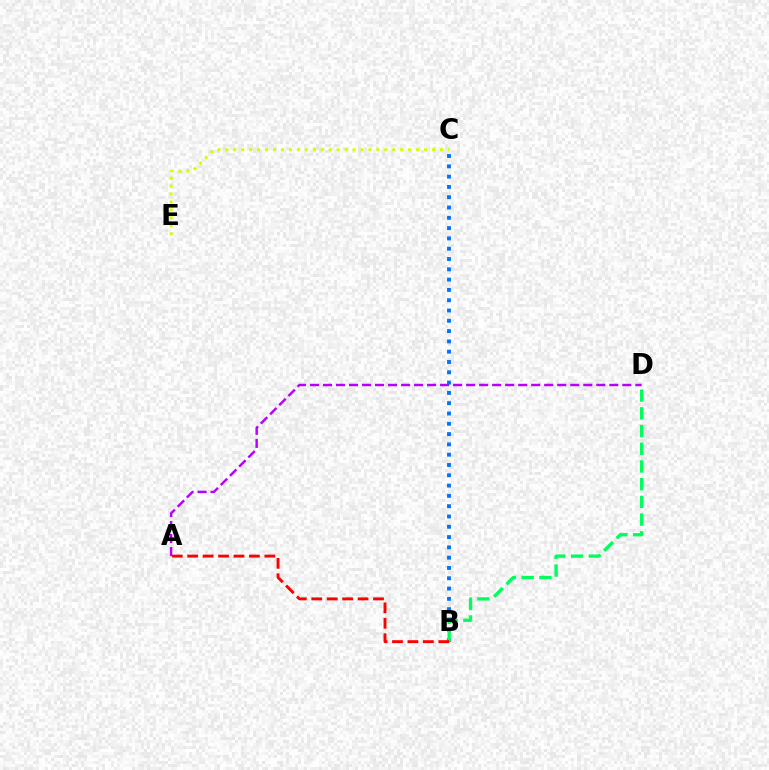{('A', 'D'): [{'color': '#b900ff', 'line_style': 'dashed', 'thickness': 1.77}], ('B', 'C'): [{'color': '#0074ff', 'line_style': 'dotted', 'thickness': 2.8}], ('B', 'D'): [{'color': '#00ff5c', 'line_style': 'dashed', 'thickness': 2.41}], ('A', 'B'): [{'color': '#ff0000', 'line_style': 'dashed', 'thickness': 2.1}], ('C', 'E'): [{'color': '#d1ff00', 'line_style': 'dotted', 'thickness': 2.16}]}